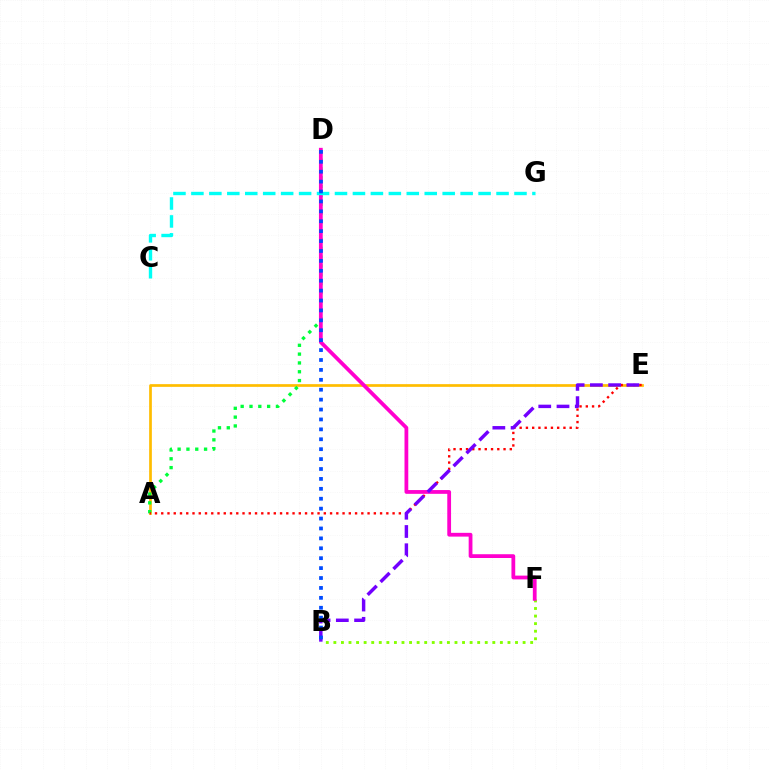{('B', 'F'): [{'color': '#84ff00', 'line_style': 'dotted', 'thickness': 2.06}], ('A', 'E'): [{'color': '#ffbd00', 'line_style': 'solid', 'thickness': 1.95}, {'color': '#ff0000', 'line_style': 'dotted', 'thickness': 1.7}], ('A', 'D'): [{'color': '#00ff39', 'line_style': 'dotted', 'thickness': 2.4}], ('D', 'F'): [{'color': '#ff00cf', 'line_style': 'solid', 'thickness': 2.72}], ('C', 'G'): [{'color': '#00fff6', 'line_style': 'dashed', 'thickness': 2.44}], ('B', 'E'): [{'color': '#7200ff', 'line_style': 'dashed', 'thickness': 2.48}], ('B', 'D'): [{'color': '#004bff', 'line_style': 'dotted', 'thickness': 2.69}]}